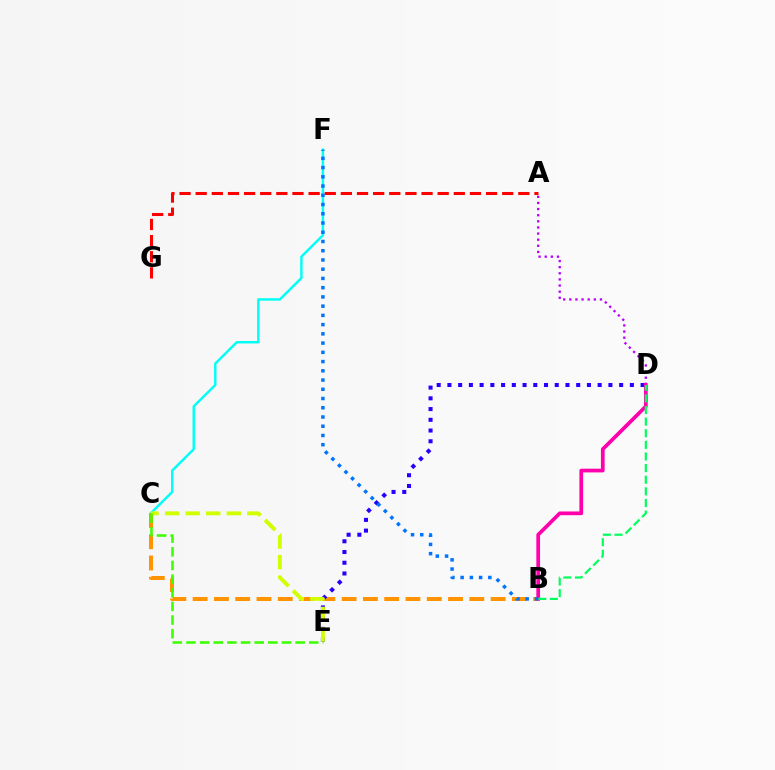{('C', 'F'): [{'color': '#00fff6', 'line_style': 'solid', 'thickness': 1.77}], ('A', 'G'): [{'color': '#ff0000', 'line_style': 'dashed', 'thickness': 2.19}], ('B', 'C'): [{'color': '#ff9400', 'line_style': 'dashed', 'thickness': 2.89}], ('A', 'D'): [{'color': '#b900ff', 'line_style': 'dotted', 'thickness': 1.66}], ('D', 'E'): [{'color': '#2500ff', 'line_style': 'dotted', 'thickness': 2.92}], ('B', 'D'): [{'color': '#ff00ac', 'line_style': 'solid', 'thickness': 2.67}, {'color': '#00ff5c', 'line_style': 'dashed', 'thickness': 1.58}], ('B', 'F'): [{'color': '#0074ff', 'line_style': 'dotted', 'thickness': 2.51}], ('C', 'E'): [{'color': '#d1ff00', 'line_style': 'dashed', 'thickness': 2.79}, {'color': '#3dff00', 'line_style': 'dashed', 'thickness': 1.85}]}